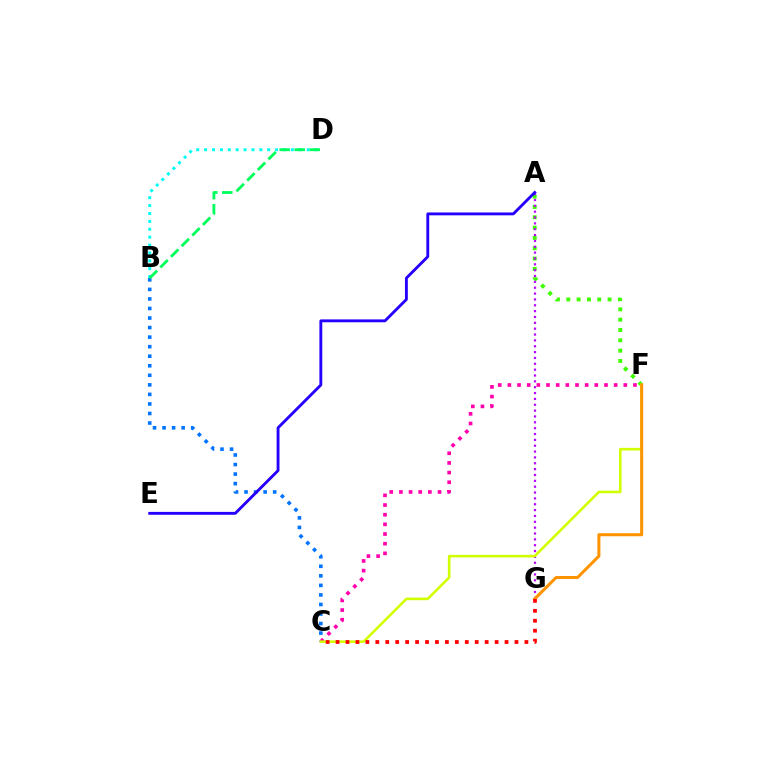{('A', 'F'): [{'color': '#3dff00', 'line_style': 'dotted', 'thickness': 2.8}], ('A', 'G'): [{'color': '#b900ff', 'line_style': 'dotted', 'thickness': 1.59}], ('B', 'C'): [{'color': '#0074ff', 'line_style': 'dotted', 'thickness': 2.59}], ('B', 'D'): [{'color': '#00fff6', 'line_style': 'dotted', 'thickness': 2.14}, {'color': '#00ff5c', 'line_style': 'dashed', 'thickness': 2.04}], ('A', 'E'): [{'color': '#2500ff', 'line_style': 'solid', 'thickness': 2.06}], ('C', 'F'): [{'color': '#ff00ac', 'line_style': 'dotted', 'thickness': 2.63}, {'color': '#d1ff00', 'line_style': 'solid', 'thickness': 1.87}], ('F', 'G'): [{'color': '#ff9400', 'line_style': 'solid', 'thickness': 2.19}], ('C', 'G'): [{'color': '#ff0000', 'line_style': 'dotted', 'thickness': 2.7}]}